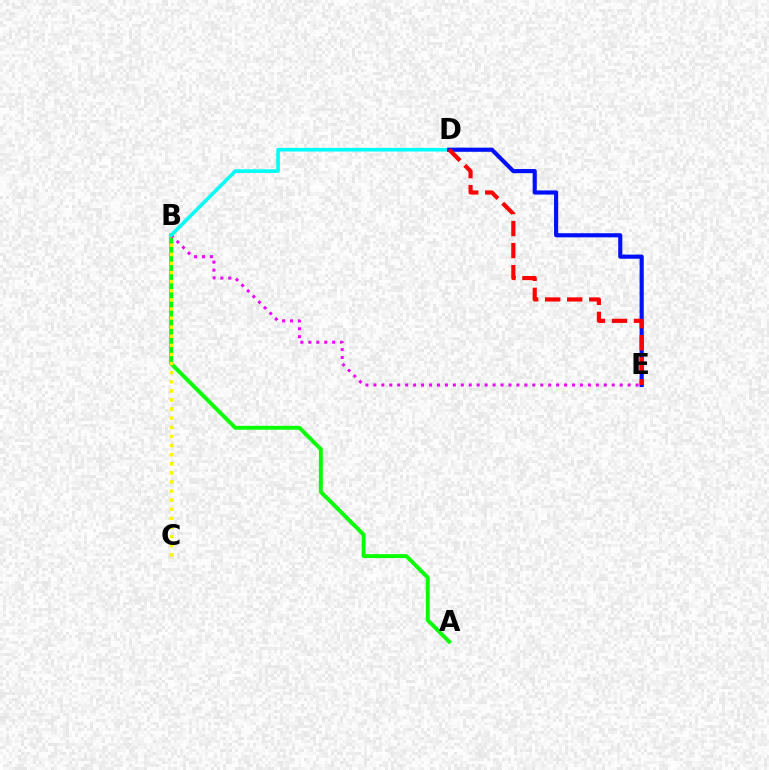{('A', 'B'): [{'color': '#08ff00', 'line_style': 'solid', 'thickness': 2.81}], ('B', 'C'): [{'color': '#fcf500', 'line_style': 'dotted', 'thickness': 2.47}], ('B', 'E'): [{'color': '#ee00ff', 'line_style': 'dotted', 'thickness': 2.16}], ('B', 'D'): [{'color': '#00fff6', 'line_style': 'solid', 'thickness': 2.61}], ('D', 'E'): [{'color': '#0010ff', 'line_style': 'solid', 'thickness': 2.98}, {'color': '#ff0000', 'line_style': 'dashed', 'thickness': 3.0}]}